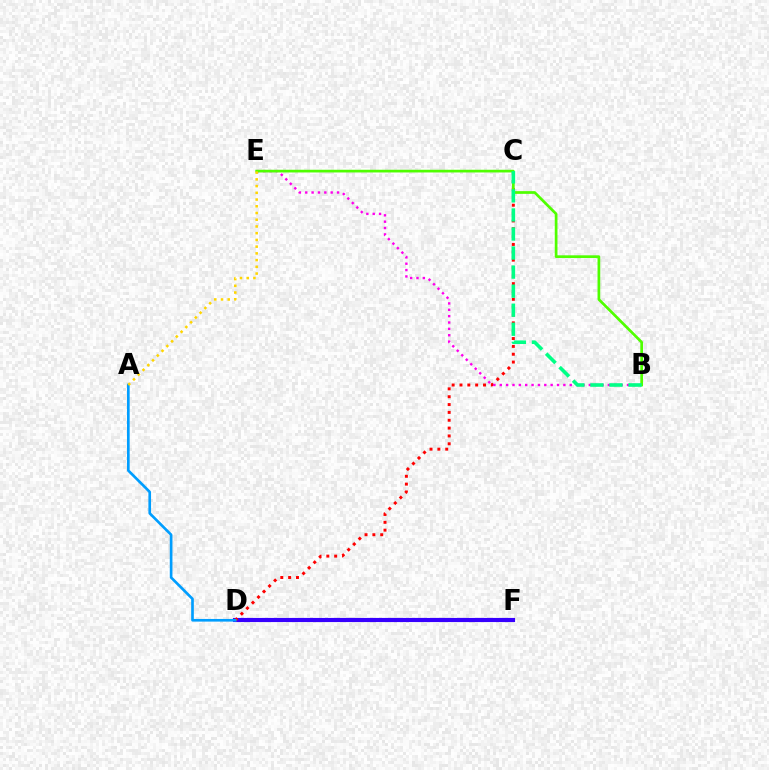{('D', 'F'): [{'color': '#3700ff', 'line_style': 'solid', 'thickness': 2.98}], ('C', 'D'): [{'color': '#ff0000', 'line_style': 'dotted', 'thickness': 2.13}], ('B', 'E'): [{'color': '#ff00ed', 'line_style': 'dotted', 'thickness': 1.73}, {'color': '#4fff00', 'line_style': 'solid', 'thickness': 1.95}], ('A', 'D'): [{'color': '#009eff', 'line_style': 'solid', 'thickness': 1.91}], ('A', 'E'): [{'color': '#ffd500', 'line_style': 'dotted', 'thickness': 1.83}], ('B', 'C'): [{'color': '#00ff86', 'line_style': 'dashed', 'thickness': 2.59}]}